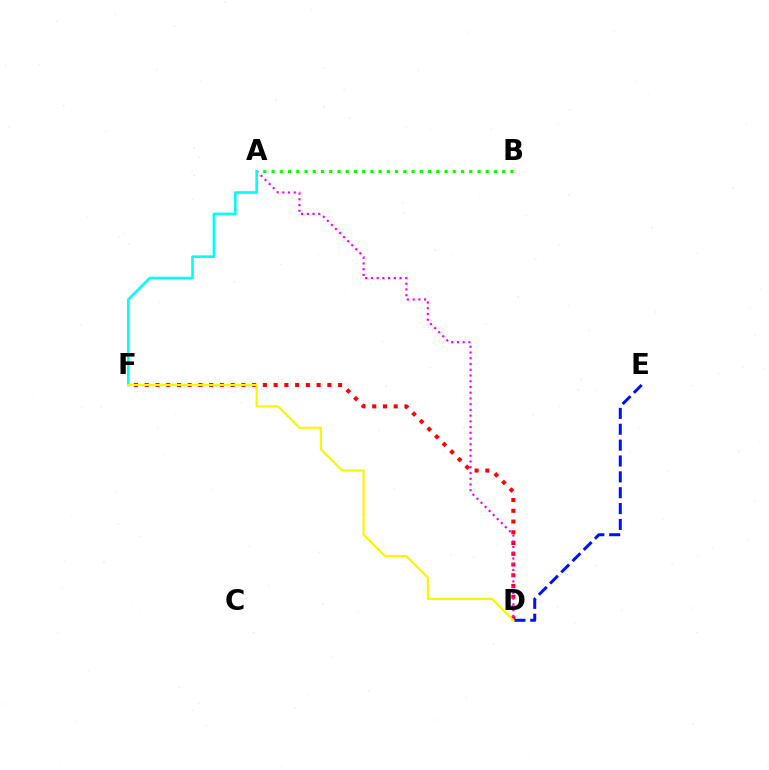{('D', 'F'): [{'color': '#ff0000', 'line_style': 'dotted', 'thickness': 2.92}, {'color': '#fcf500', 'line_style': 'solid', 'thickness': 1.55}], ('A', 'B'): [{'color': '#08ff00', 'line_style': 'dotted', 'thickness': 2.24}], ('A', 'D'): [{'color': '#ee00ff', 'line_style': 'dotted', 'thickness': 1.56}], ('A', 'F'): [{'color': '#00fff6', 'line_style': 'solid', 'thickness': 1.89}], ('D', 'E'): [{'color': '#0010ff', 'line_style': 'dashed', 'thickness': 2.15}]}